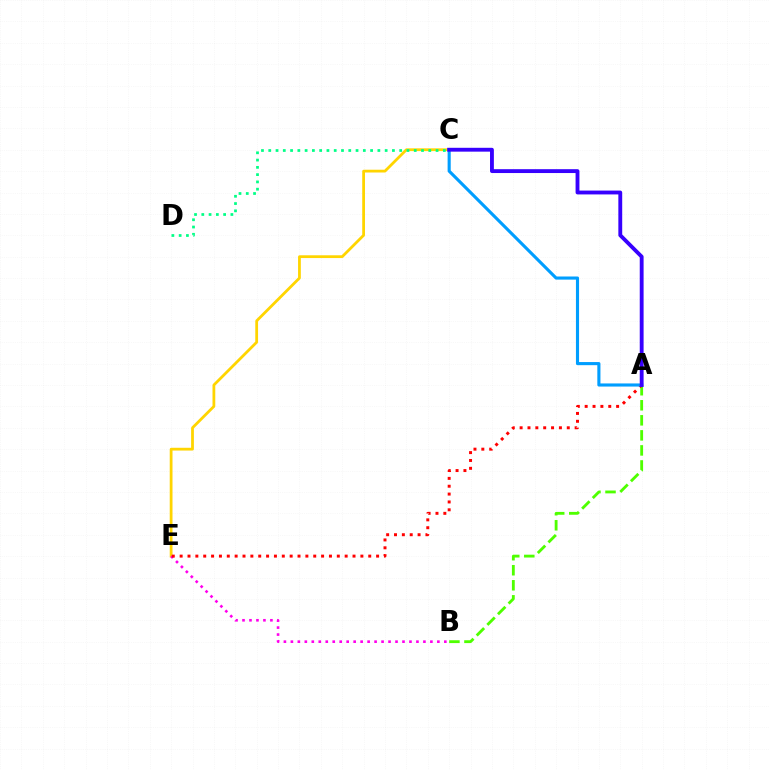{('C', 'E'): [{'color': '#ffd500', 'line_style': 'solid', 'thickness': 2.0}], ('B', 'E'): [{'color': '#ff00ed', 'line_style': 'dotted', 'thickness': 1.9}], ('A', 'B'): [{'color': '#4fff00', 'line_style': 'dashed', 'thickness': 2.04}], ('A', 'E'): [{'color': '#ff0000', 'line_style': 'dotted', 'thickness': 2.14}], ('C', 'D'): [{'color': '#00ff86', 'line_style': 'dotted', 'thickness': 1.98}], ('A', 'C'): [{'color': '#009eff', 'line_style': 'solid', 'thickness': 2.24}, {'color': '#3700ff', 'line_style': 'solid', 'thickness': 2.77}]}